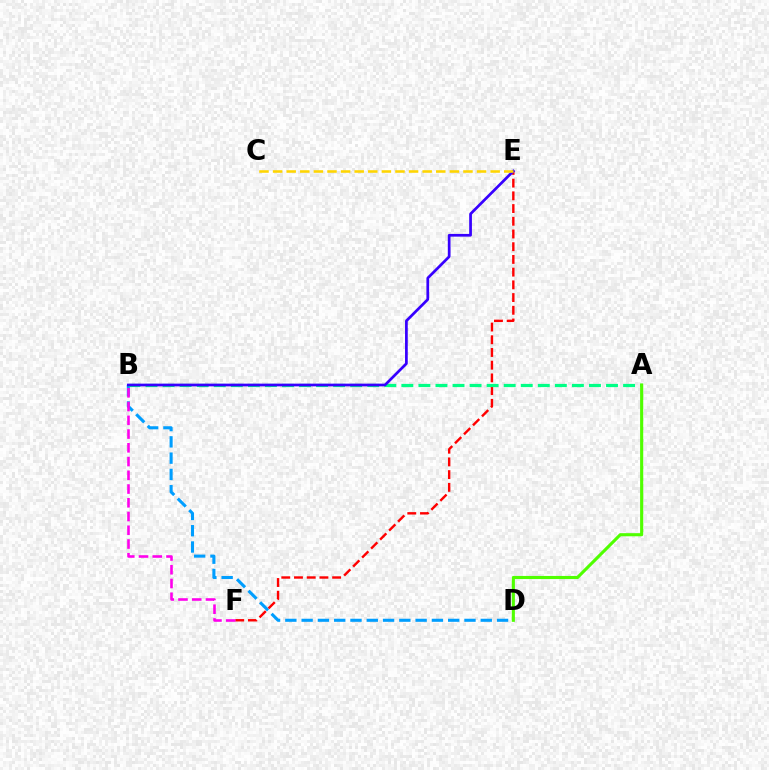{('B', 'D'): [{'color': '#009eff', 'line_style': 'dashed', 'thickness': 2.21}], ('E', 'F'): [{'color': '#ff0000', 'line_style': 'dashed', 'thickness': 1.73}], ('B', 'F'): [{'color': '#ff00ed', 'line_style': 'dashed', 'thickness': 1.87}], ('A', 'B'): [{'color': '#00ff86', 'line_style': 'dashed', 'thickness': 2.32}], ('A', 'D'): [{'color': '#4fff00', 'line_style': 'solid', 'thickness': 2.24}], ('B', 'E'): [{'color': '#3700ff', 'line_style': 'solid', 'thickness': 1.96}], ('C', 'E'): [{'color': '#ffd500', 'line_style': 'dashed', 'thickness': 1.85}]}